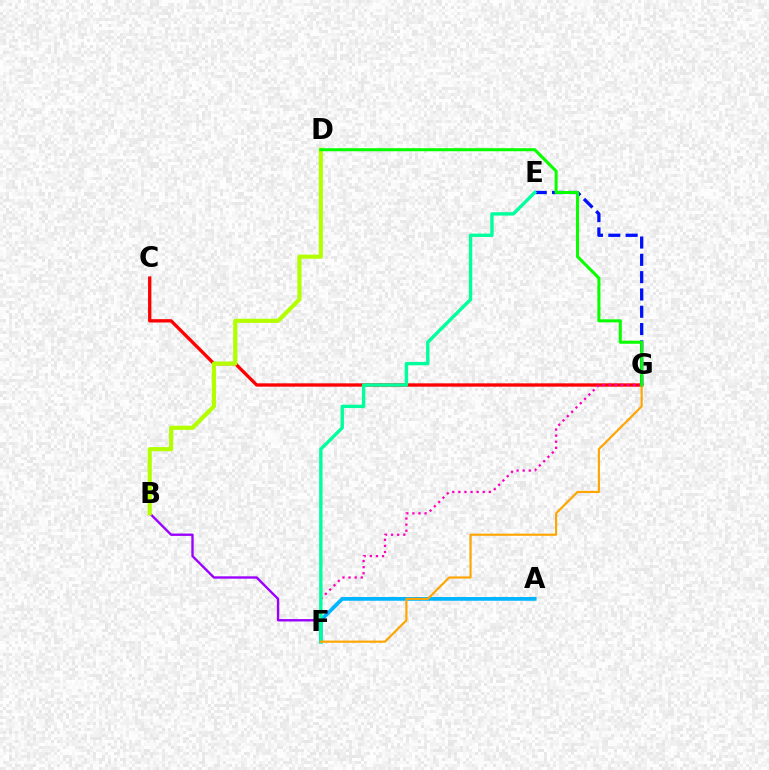{('A', 'F'): [{'color': '#00b5ff', 'line_style': 'solid', 'thickness': 2.69}], ('B', 'F'): [{'color': '#9b00ff', 'line_style': 'solid', 'thickness': 1.71}], ('C', 'G'): [{'color': '#ff0000', 'line_style': 'solid', 'thickness': 2.39}], ('E', 'G'): [{'color': '#0010ff', 'line_style': 'dashed', 'thickness': 2.35}], ('F', 'G'): [{'color': '#ff00bd', 'line_style': 'dotted', 'thickness': 1.66}, {'color': '#ffa500', 'line_style': 'solid', 'thickness': 1.55}], ('E', 'F'): [{'color': '#00ff9d', 'line_style': 'solid', 'thickness': 2.43}], ('B', 'D'): [{'color': '#b3ff00', 'line_style': 'solid', 'thickness': 2.99}], ('D', 'G'): [{'color': '#08ff00', 'line_style': 'solid', 'thickness': 2.19}]}